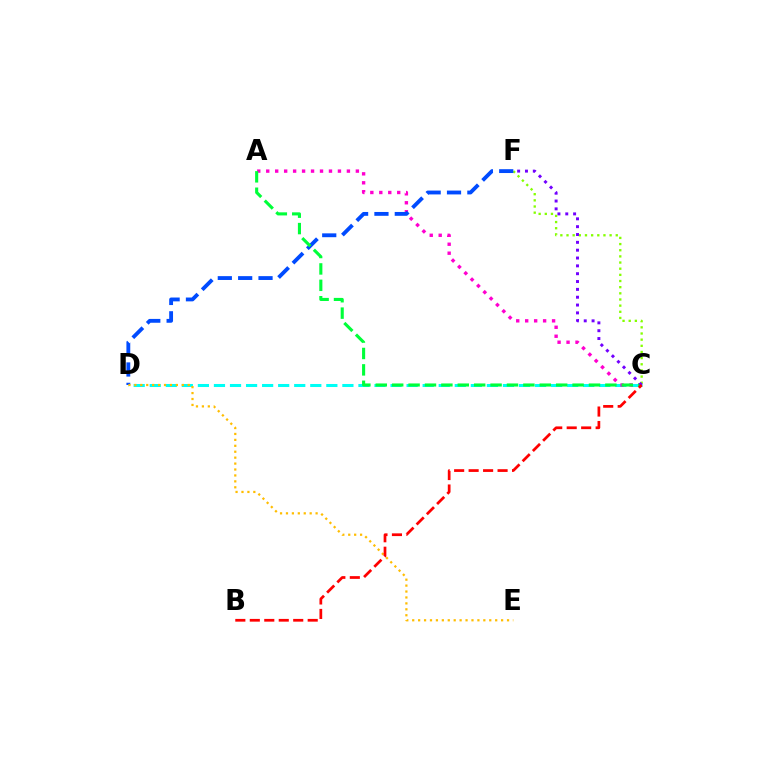{('C', 'D'): [{'color': '#00fff6', 'line_style': 'dashed', 'thickness': 2.18}], ('A', 'C'): [{'color': '#ff00cf', 'line_style': 'dotted', 'thickness': 2.44}, {'color': '#00ff39', 'line_style': 'dashed', 'thickness': 2.23}], ('C', 'F'): [{'color': '#84ff00', 'line_style': 'dotted', 'thickness': 1.67}, {'color': '#7200ff', 'line_style': 'dotted', 'thickness': 2.13}], ('D', 'F'): [{'color': '#004bff', 'line_style': 'dashed', 'thickness': 2.77}], ('D', 'E'): [{'color': '#ffbd00', 'line_style': 'dotted', 'thickness': 1.61}], ('B', 'C'): [{'color': '#ff0000', 'line_style': 'dashed', 'thickness': 1.97}]}